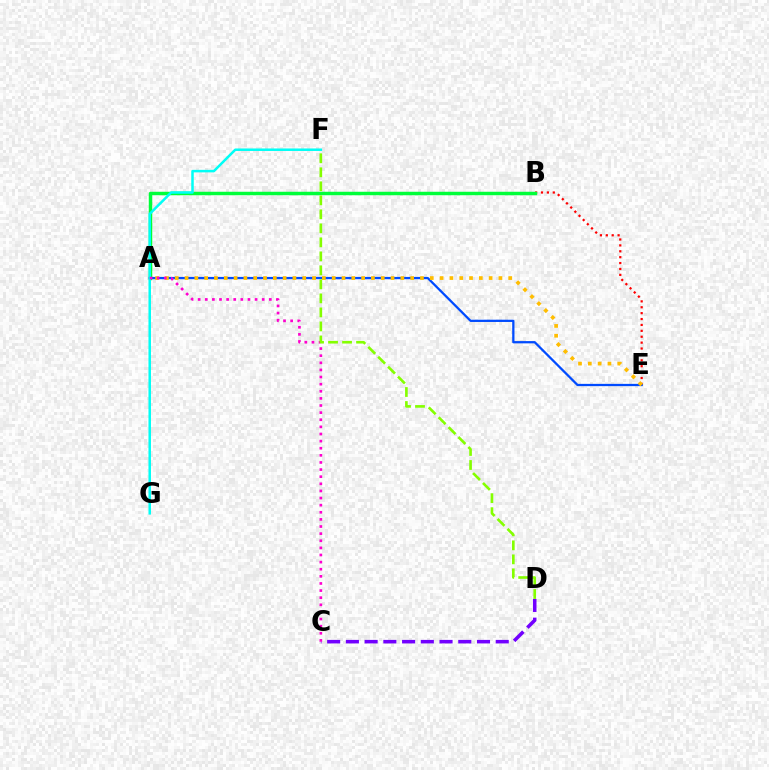{('B', 'E'): [{'color': '#ff0000', 'line_style': 'dotted', 'thickness': 1.6}], ('A', 'B'): [{'color': '#00ff39', 'line_style': 'solid', 'thickness': 2.5}], ('A', 'E'): [{'color': '#004bff', 'line_style': 'solid', 'thickness': 1.63}, {'color': '#ffbd00', 'line_style': 'dotted', 'thickness': 2.67}], ('F', 'G'): [{'color': '#00fff6', 'line_style': 'solid', 'thickness': 1.81}], ('C', 'D'): [{'color': '#7200ff', 'line_style': 'dashed', 'thickness': 2.54}], ('A', 'C'): [{'color': '#ff00cf', 'line_style': 'dotted', 'thickness': 1.93}], ('D', 'F'): [{'color': '#84ff00', 'line_style': 'dashed', 'thickness': 1.9}]}